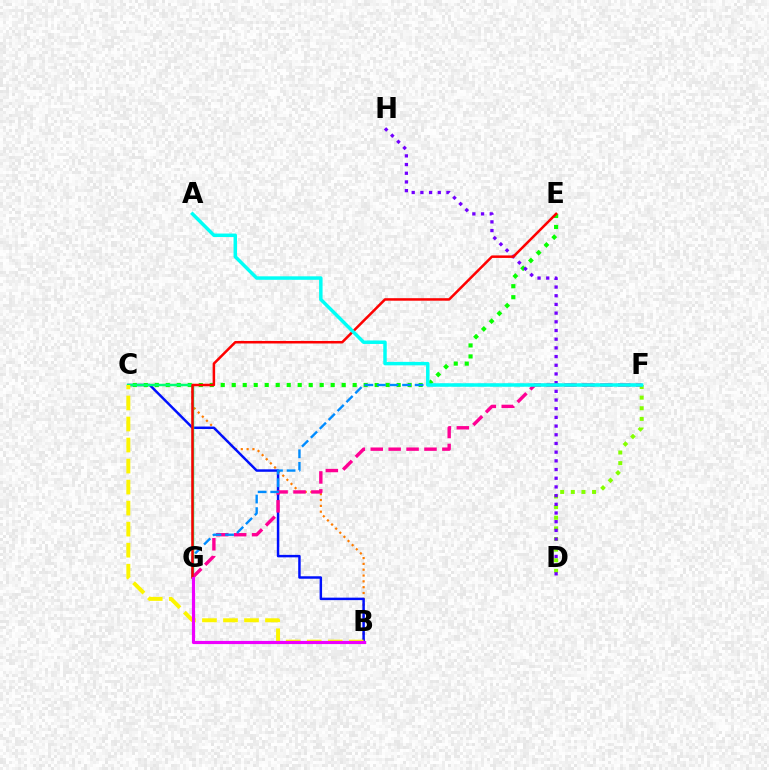{('B', 'C'): [{'color': '#ff7c00', 'line_style': 'dotted', 'thickness': 1.58}, {'color': '#0010ff', 'line_style': 'solid', 'thickness': 1.78}, {'color': '#fcf500', 'line_style': 'dashed', 'thickness': 2.86}], ('D', 'F'): [{'color': '#84ff00', 'line_style': 'dotted', 'thickness': 2.89}], ('C', 'E'): [{'color': '#08ff00', 'line_style': 'dotted', 'thickness': 2.99}], ('C', 'G'): [{'color': '#00ff74', 'line_style': 'solid', 'thickness': 1.79}], ('D', 'H'): [{'color': '#7200ff', 'line_style': 'dotted', 'thickness': 2.36}], ('F', 'G'): [{'color': '#ff0094', 'line_style': 'dashed', 'thickness': 2.43}, {'color': '#008cff', 'line_style': 'dashed', 'thickness': 1.71}], ('E', 'G'): [{'color': '#ff0000', 'line_style': 'solid', 'thickness': 1.81}], ('A', 'F'): [{'color': '#00fff6', 'line_style': 'solid', 'thickness': 2.5}], ('B', 'G'): [{'color': '#ee00ff', 'line_style': 'solid', 'thickness': 2.28}]}